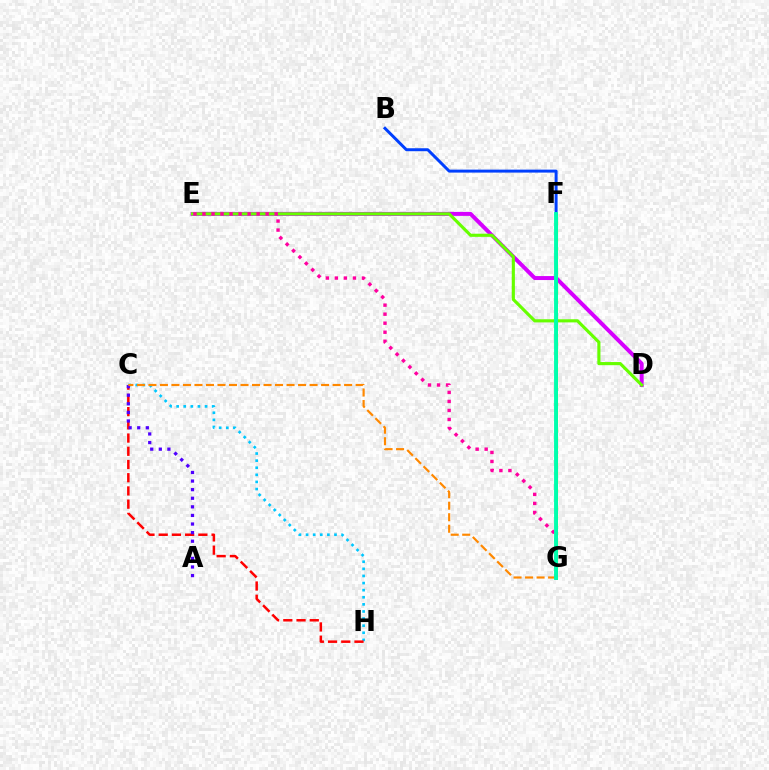{('D', 'E'): [{'color': '#d600ff', 'line_style': 'solid', 'thickness': 2.86}, {'color': '#66ff00', 'line_style': 'solid', 'thickness': 2.25}], ('F', 'G'): [{'color': '#eeff00', 'line_style': 'dotted', 'thickness': 2.34}, {'color': '#00ff27', 'line_style': 'solid', 'thickness': 2.07}, {'color': '#00ffaf', 'line_style': 'solid', 'thickness': 2.78}], ('C', 'H'): [{'color': '#00c7ff', 'line_style': 'dotted', 'thickness': 1.93}, {'color': '#ff0000', 'line_style': 'dashed', 'thickness': 1.8}], ('A', 'C'): [{'color': '#4f00ff', 'line_style': 'dotted', 'thickness': 2.33}], ('C', 'G'): [{'color': '#ff8800', 'line_style': 'dashed', 'thickness': 1.56}], ('E', 'G'): [{'color': '#ff00a0', 'line_style': 'dotted', 'thickness': 2.45}], ('B', 'F'): [{'color': '#003fff', 'line_style': 'solid', 'thickness': 2.13}]}